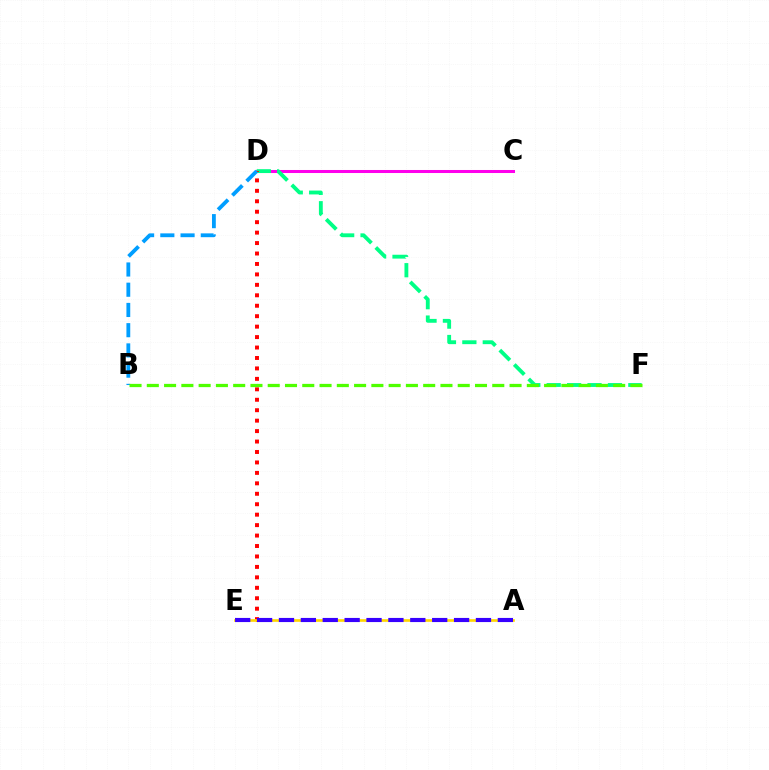{('C', 'D'): [{'color': '#ff00ed', 'line_style': 'solid', 'thickness': 2.18}], ('D', 'F'): [{'color': '#00ff86', 'line_style': 'dashed', 'thickness': 2.77}], ('D', 'E'): [{'color': '#ff0000', 'line_style': 'dotted', 'thickness': 2.84}], ('A', 'E'): [{'color': '#ffd500', 'line_style': 'solid', 'thickness': 1.91}, {'color': '#3700ff', 'line_style': 'dashed', 'thickness': 2.97}], ('B', 'D'): [{'color': '#009eff', 'line_style': 'dashed', 'thickness': 2.75}], ('B', 'F'): [{'color': '#4fff00', 'line_style': 'dashed', 'thickness': 2.35}]}